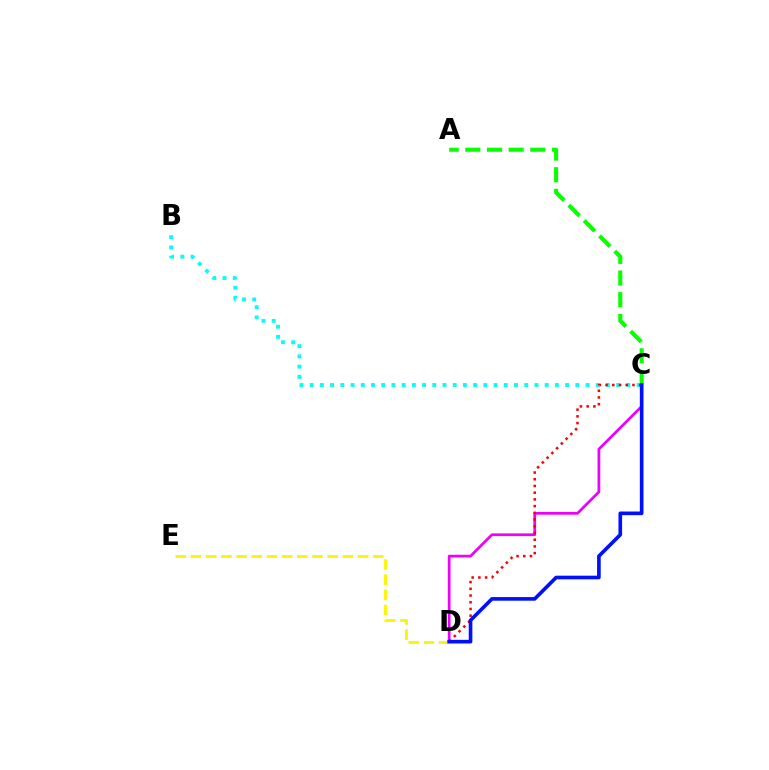{('C', 'D'): [{'color': '#ee00ff', 'line_style': 'solid', 'thickness': 1.97}, {'color': '#ff0000', 'line_style': 'dotted', 'thickness': 1.82}, {'color': '#0010ff', 'line_style': 'solid', 'thickness': 2.62}], ('D', 'E'): [{'color': '#fcf500', 'line_style': 'dashed', 'thickness': 2.06}], ('A', 'C'): [{'color': '#08ff00', 'line_style': 'dashed', 'thickness': 2.94}], ('B', 'C'): [{'color': '#00fff6', 'line_style': 'dotted', 'thickness': 2.78}]}